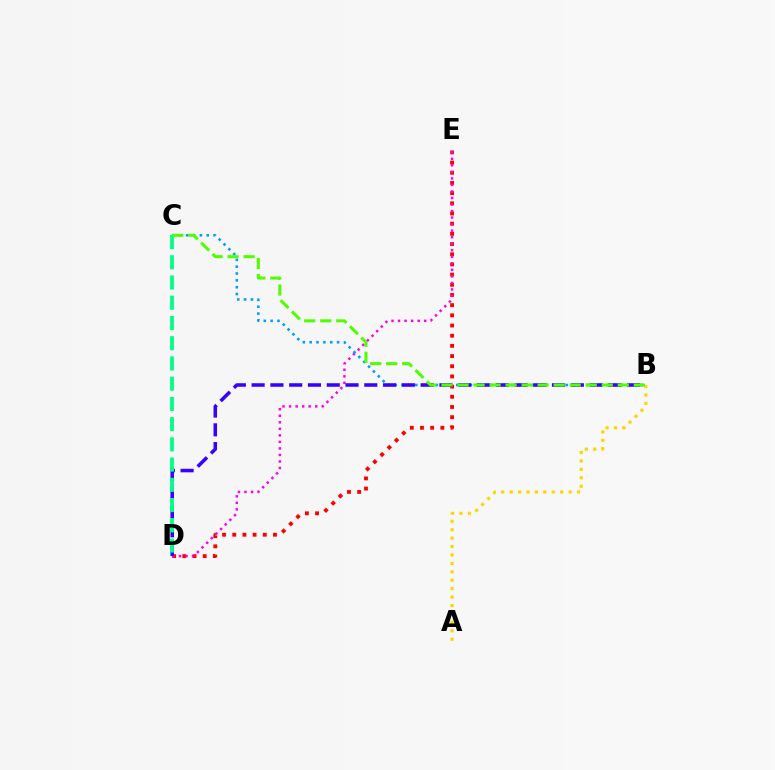{('D', 'E'): [{'color': '#ff0000', 'line_style': 'dotted', 'thickness': 2.77}, {'color': '#ff00ed', 'line_style': 'dotted', 'thickness': 1.77}], ('A', 'B'): [{'color': '#ffd500', 'line_style': 'dotted', 'thickness': 2.29}], ('B', 'C'): [{'color': '#009eff', 'line_style': 'dotted', 'thickness': 1.86}, {'color': '#4fff00', 'line_style': 'dashed', 'thickness': 2.18}], ('B', 'D'): [{'color': '#3700ff', 'line_style': 'dashed', 'thickness': 2.55}], ('C', 'D'): [{'color': '#00ff86', 'line_style': 'dashed', 'thickness': 2.75}]}